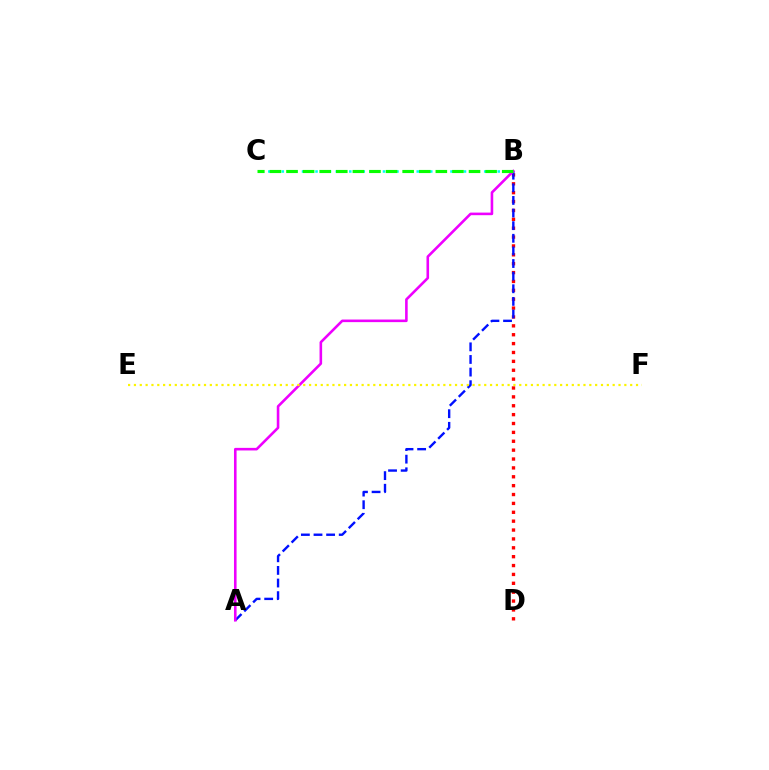{('B', 'D'): [{'color': '#ff0000', 'line_style': 'dotted', 'thickness': 2.41}], ('A', 'B'): [{'color': '#0010ff', 'line_style': 'dashed', 'thickness': 1.71}, {'color': '#ee00ff', 'line_style': 'solid', 'thickness': 1.87}], ('B', 'C'): [{'color': '#00fff6', 'line_style': 'dotted', 'thickness': 1.83}, {'color': '#08ff00', 'line_style': 'dashed', 'thickness': 2.25}], ('E', 'F'): [{'color': '#fcf500', 'line_style': 'dotted', 'thickness': 1.59}]}